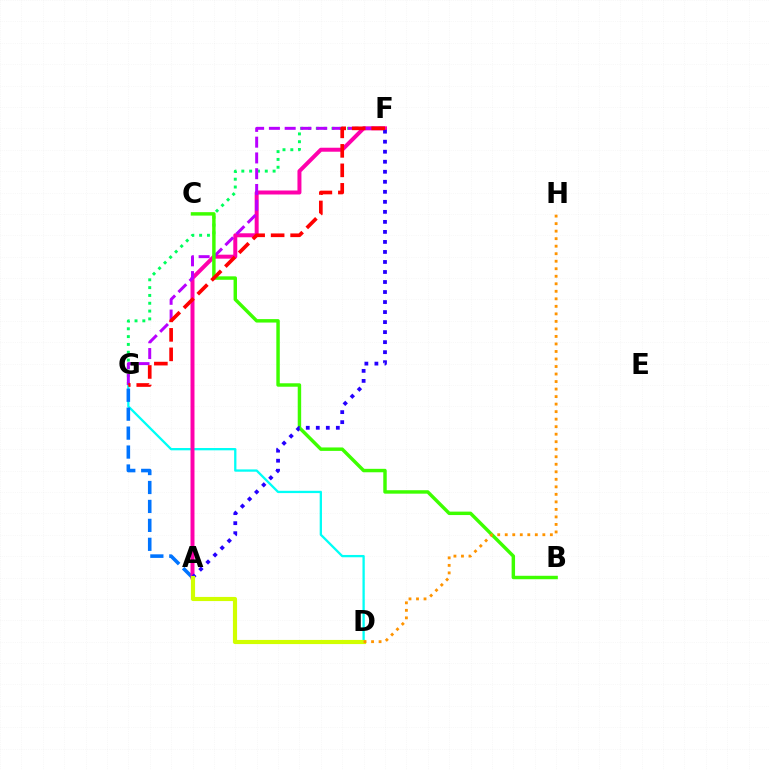{('D', 'G'): [{'color': '#00fff6', 'line_style': 'solid', 'thickness': 1.65}], ('A', 'G'): [{'color': '#0074ff', 'line_style': 'dashed', 'thickness': 2.57}], ('F', 'G'): [{'color': '#00ff5c', 'line_style': 'dotted', 'thickness': 2.12}, {'color': '#b900ff', 'line_style': 'dashed', 'thickness': 2.14}, {'color': '#ff0000', 'line_style': 'dashed', 'thickness': 2.65}], ('A', 'F'): [{'color': '#ff00ac', 'line_style': 'solid', 'thickness': 2.87}, {'color': '#2500ff', 'line_style': 'dotted', 'thickness': 2.72}], ('B', 'C'): [{'color': '#3dff00', 'line_style': 'solid', 'thickness': 2.48}], ('A', 'D'): [{'color': '#d1ff00', 'line_style': 'solid', 'thickness': 2.98}], ('D', 'H'): [{'color': '#ff9400', 'line_style': 'dotted', 'thickness': 2.04}]}